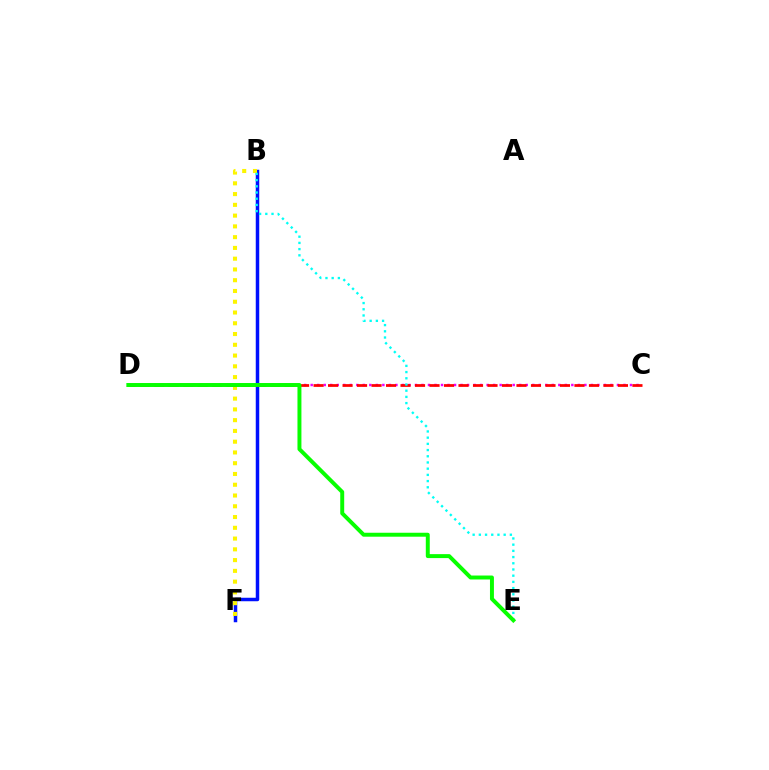{('B', 'F'): [{'color': '#0010ff', 'line_style': 'solid', 'thickness': 2.51}, {'color': '#fcf500', 'line_style': 'dotted', 'thickness': 2.92}], ('C', 'D'): [{'color': '#ee00ff', 'line_style': 'dotted', 'thickness': 1.77}, {'color': '#ff0000', 'line_style': 'dashed', 'thickness': 1.97}], ('B', 'E'): [{'color': '#00fff6', 'line_style': 'dotted', 'thickness': 1.69}], ('D', 'E'): [{'color': '#08ff00', 'line_style': 'solid', 'thickness': 2.85}]}